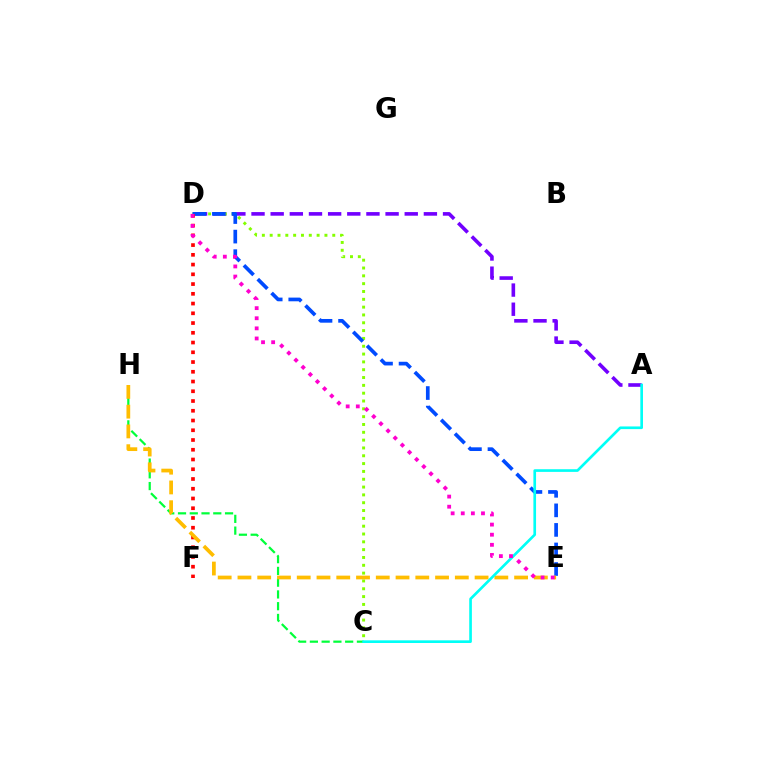{('A', 'D'): [{'color': '#7200ff', 'line_style': 'dashed', 'thickness': 2.6}], ('C', 'H'): [{'color': '#00ff39', 'line_style': 'dashed', 'thickness': 1.6}], ('C', 'D'): [{'color': '#84ff00', 'line_style': 'dotted', 'thickness': 2.13}], ('D', 'E'): [{'color': '#004bff', 'line_style': 'dashed', 'thickness': 2.66}, {'color': '#ff00cf', 'line_style': 'dotted', 'thickness': 2.75}], ('D', 'F'): [{'color': '#ff0000', 'line_style': 'dotted', 'thickness': 2.65}], ('E', 'H'): [{'color': '#ffbd00', 'line_style': 'dashed', 'thickness': 2.68}], ('A', 'C'): [{'color': '#00fff6', 'line_style': 'solid', 'thickness': 1.92}]}